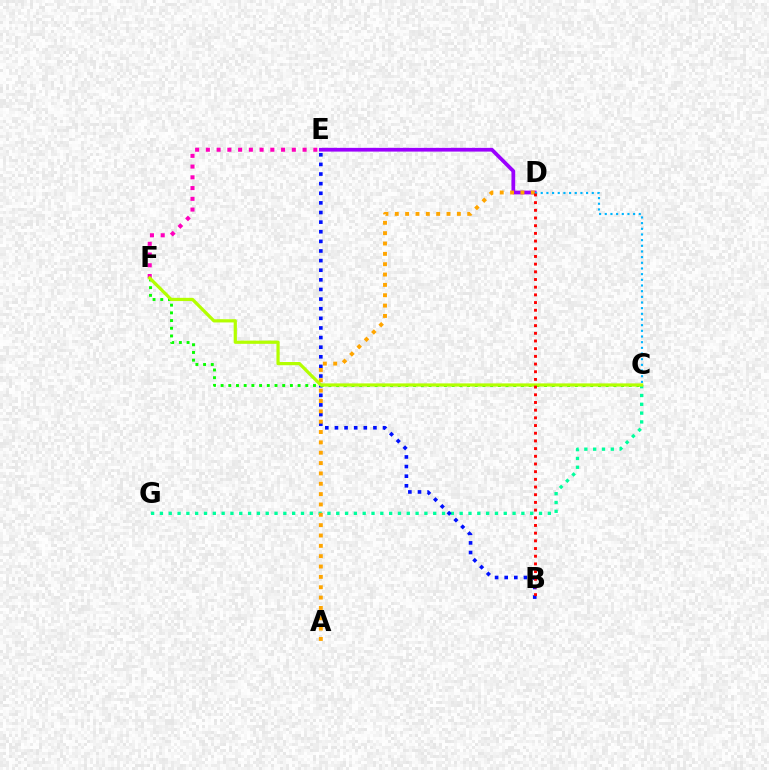{('C', 'G'): [{'color': '#00ff9d', 'line_style': 'dotted', 'thickness': 2.4}], ('E', 'F'): [{'color': '#ff00bd', 'line_style': 'dotted', 'thickness': 2.92}], ('B', 'E'): [{'color': '#0010ff', 'line_style': 'dotted', 'thickness': 2.61}], ('C', 'F'): [{'color': '#08ff00', 'line_style': 'dotted', 'thickness': 2.09}, {'color': '#b3ff00', 'line_style': 'solid', 'thickness': 2.32}], ('D', 'E'): [{'color': '#9b00ff', 'line_style': 'solid', 'thickness': 2.69}], ('C', 'D'): [{'color': '#00b5ff', 'line_style': 'dotted', 'thickness': 1.54}], ('A', 'D'): [{'color': '#ffa500', 'line_style': 'dotted', 'thickness': 2.81}], ('B', 'D'): [{'color': '#ff0000', 'line_style': 'dotted', 'thickness': 2.09}]}